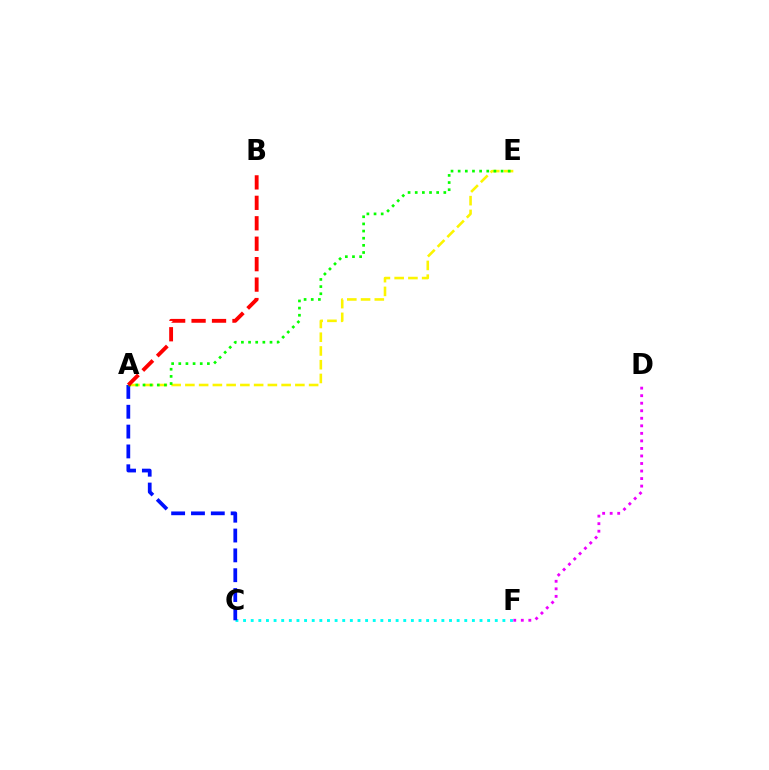{('C', 'F'): [{'color': '#00fff6', 'line_style': 'dotted', 'thickness': 2.07}], ('A', 'C'): [{'color': '#0010ff', 'line_style': 'dashed', 'thickness': 2.69}], ('A', 'E'): [{'color': '#fcf500', 'line_style': 'dashed', 'thickness': 1.87}, {'color': '#08ff00', 'line_style': 'dotted', 'thickness': 1.94}], ('A', 'B'): [{'color': '#ff0000', 'line_style': 'dashed', 'thickness': 2.78}], ('D', 'F'): [{'color': '#ee00ff', 'line_style': 'dotted', 'thickness': 2.05}]}